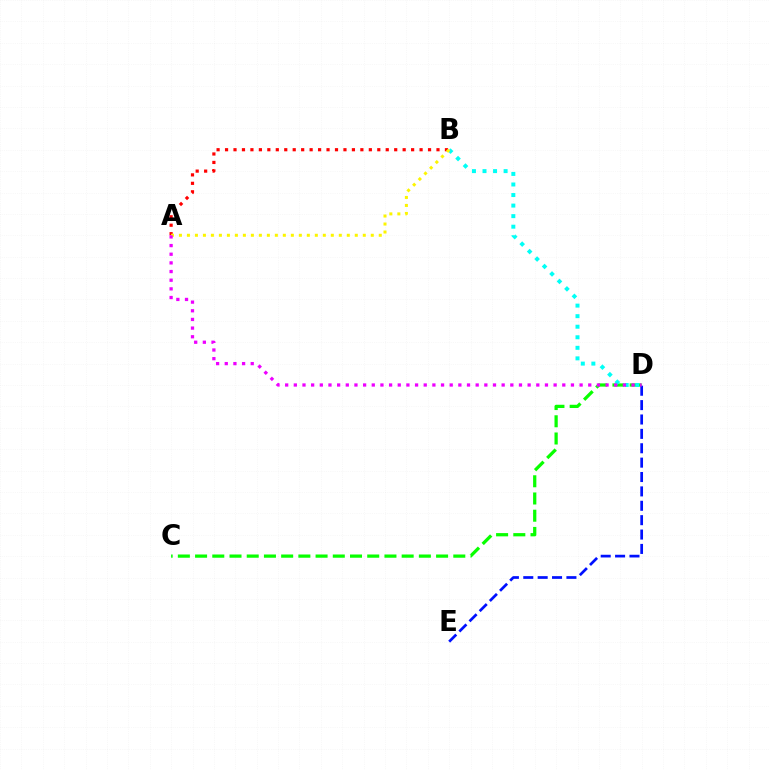{('C', 'D'): [{'color': '#08ff00', 'line_style': 'dashed', 'thickness': 2.34}], ('A', 'B'): [{'color': '#ff0000', 'line_style': 'dotted', 'thickness': 2.3}, {'color': '#fcf500', 'line_style': 'dotted', 'thickness': 2.17}], ('B', 'D'): [{'color': '#00fff6', 'line_style': 'dotted', 'thickness': 2.87}], ('D', 'E'): [{'color': '#0010ff', 'line_style': 'dashed', 'thickness': 1.95}], ('A', 'D'): [{'color': '#ee00ff', 'line_style': 'dotted', 'thickness': 2.35}]}